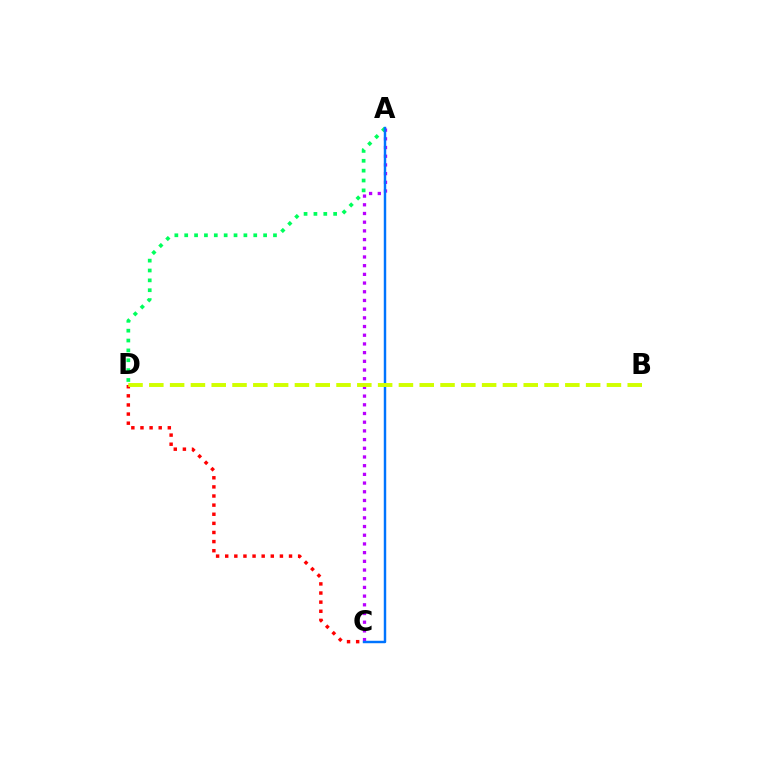{('A', 'D'): [{'color': '#00ff5c', 'line_style': 'dotted', 'thickness': 2.68}], ('C', 'D'): [{'color': '#ff0000', 'line_style': 'dotted', 'thickness': 2.48}], ('A', 'C'): [{'color': '#b900ff', 'line_style': 'dotted', 'thickness': 2.36}, {'color': '#0074ff', 'line_style': 'solid', 'thickness': 1.76}], ('B', 'D'): [{'color': '#d1ff00', 'line_style': 'dashed', 'thickness': 2.83}]}